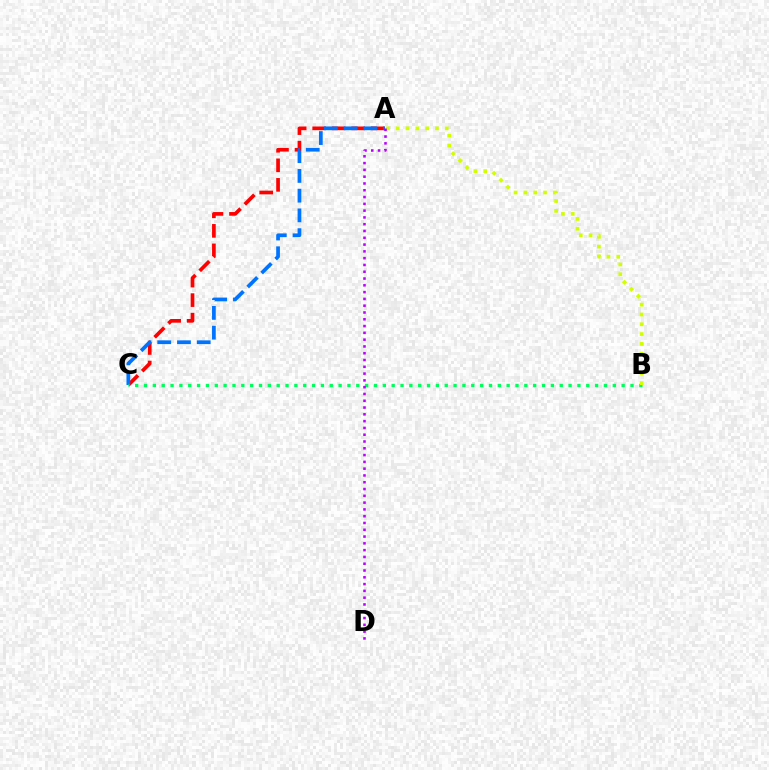{('A', 'C'): [{'color': '#ff0000', 'line_style': 'dashed', 'thickness': 2.65}, {'color': '#0074ff', 'line_style': 'dashed', 'thickness': 2.68}], ('B', 'C'): [{'color': '#00ff5c', 'line_style': 'dotted', 'thickness': 2.4}], ('A', 'B'): [{'color': '#d1ff00', 'line_style': 'dotted', 'thickness': 2.67}], ('A', 'D'): [{'color': '#b900ff', 'line_style': 'dotted', 'thickness': 1.84}]}